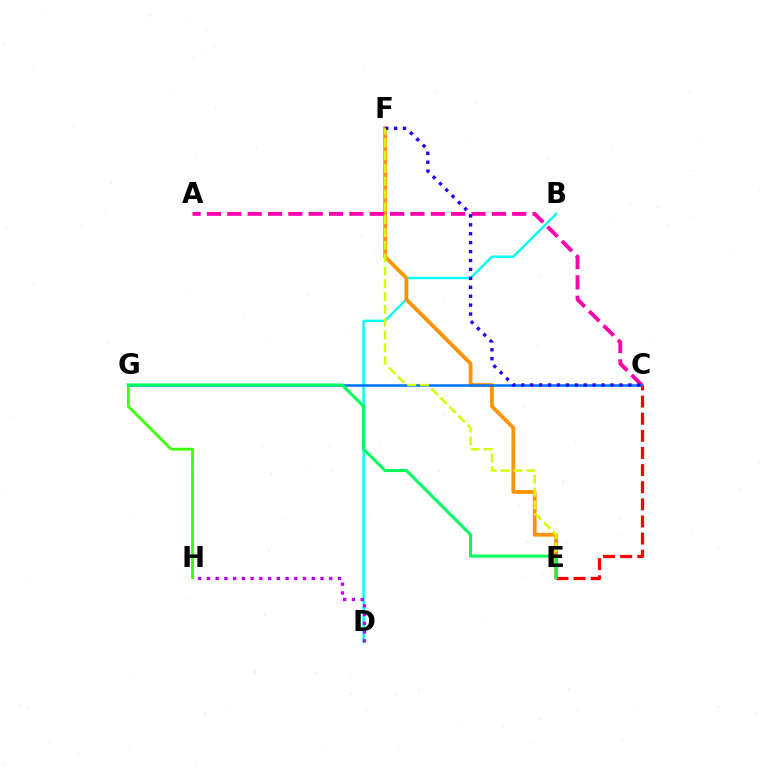{('B', 'D'): [{'color': '#00fff6', 'line_style': 'solid', 'thickness': 1.71}], ('E', 'F'): [{'color': '#ff9400', 'line_style': 'solid', 'thickness': 2.71}, {'color': '#d1ff00', 'line_style': 'dashed', 'thickness': 1.74}], ('D', 'H'): [{'color': '#b900ff', 'line_style': 'dotted', 'thickness': 2.37}], ('A', 'C'): [{'color': '#ff00ac', 'line_style': 'dashed', 'thickness': 2.76}], ('C', 'G'): [{'color': '#0074ff', 'line_style': 'solid', 'thickness': 1.82}], ('C', 'F'): [{'color': '#2500ff', 'line_style': 'dotted', 'thickness': 2.42}], ('G', 'H'): [{'color': '#3dff00', 'line_style': 'solid', 'thickness': 2.01}], ('C', 'E'): [{'color': '#ff0000', 'line_style': 'dashed', 'thickness': 2.33}], ('E', 'G'): [{'color': '#00ff5c', 'line_style': 'solid', 'thickness': 2.2}]}